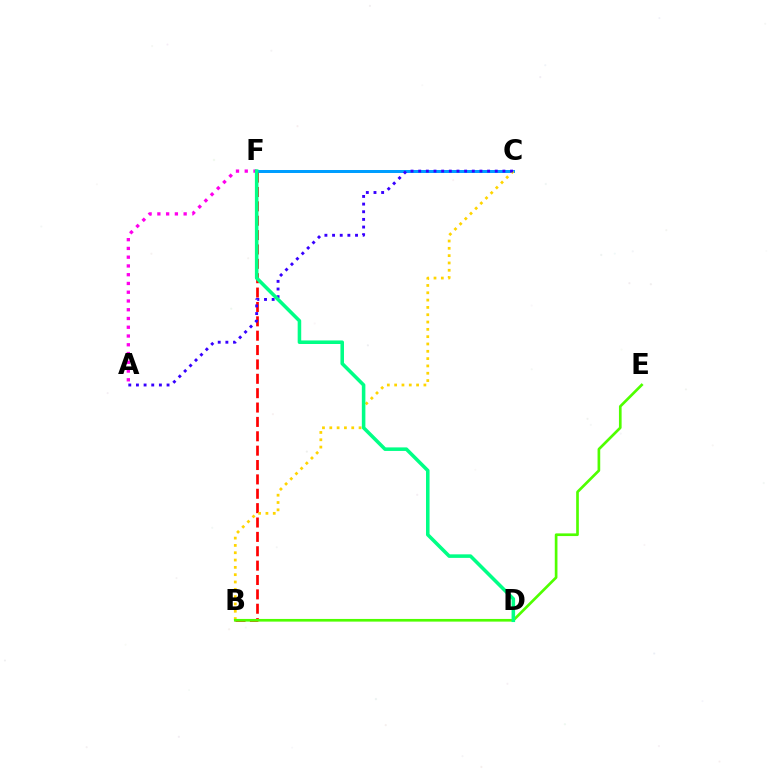{('C', 'F'): [{'color': '#009eff', 'line_style': 'solid', 'thickness': 2.15}], ('B', 'F'): [{'color': '#ff0000', 'line_style': 'dashed', 'thickness': 1.95}], ('B', 'C'): [{'color': '#ffd500', 'line_style': 'dotted', 'thickness': 1.99}], ('B', 'E'): [{'color': '#4fff00', 'line_style': 'solid', 'thickness': 1.93}], ('A', 'F'): [{'color': '#ff00ed', 'line_style': 'dotted', 'thickness': 2.38}], ('A', 'C'): [{'color': '#3700ff', 'line_style': 'dotted', 'thickness': 2.08}], ('D', 'F'): [{'color': '#00ff86', 'line_style': 'solid', 'thickness': 2.55}]}